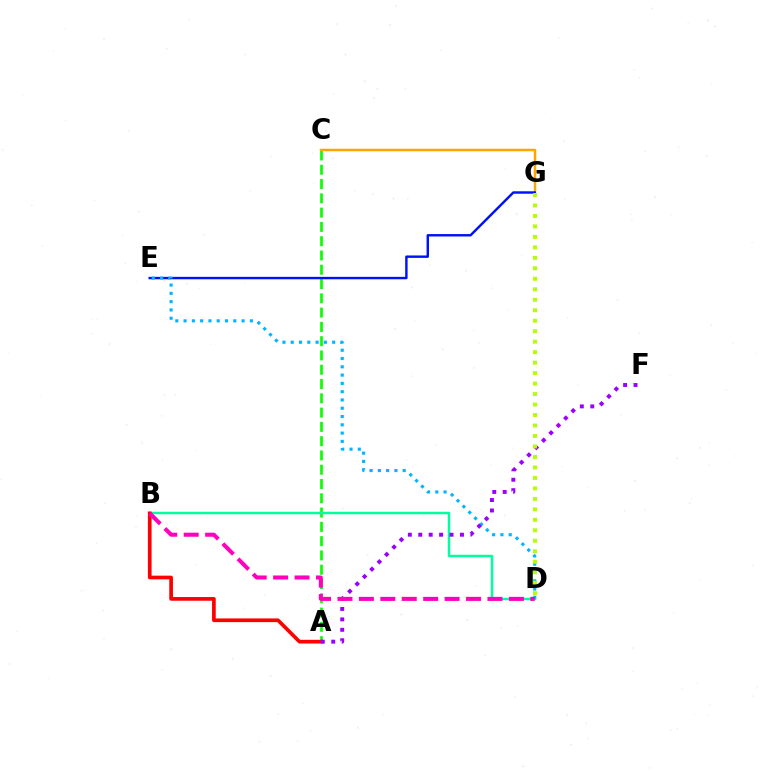{('A', 'C'): [{'color': '#08ff00', 'line_style': 'dashed', 'thickness': 1.94}], ('B', 'D'): [{'color': '#00ff9d', 'line_style': 'solid', 'thickness': 1.77}, {'color': '#ff00bd', 'line_style': 'dashed', 'thickness': 2.91}], ('A', 'B'): [{'color': '#ff0000', 'line_style': 'solid', 'thickness': 2.66}], ('C', 'G'): [{'color': '#ffa500', 'line_style': 'solid', 'thickness': 1.78}], ('E', 'G'): [{'color': '#0010ff', 'line_style': 'solid', 'thickness': 1.75}], ('D', 'E'): [{'color': '#00b5ff', 'line_style': 'dotted', 'thickness': 2.25}], ('A', 'F'): [{'color': '#9b00ff', 'line_style': 'dotted', 'thickness': 2.83}], ('D', 'G'): [{'color': '#b3ff00', 'line_style': 'dotted', 'thickness': 2.85}]}